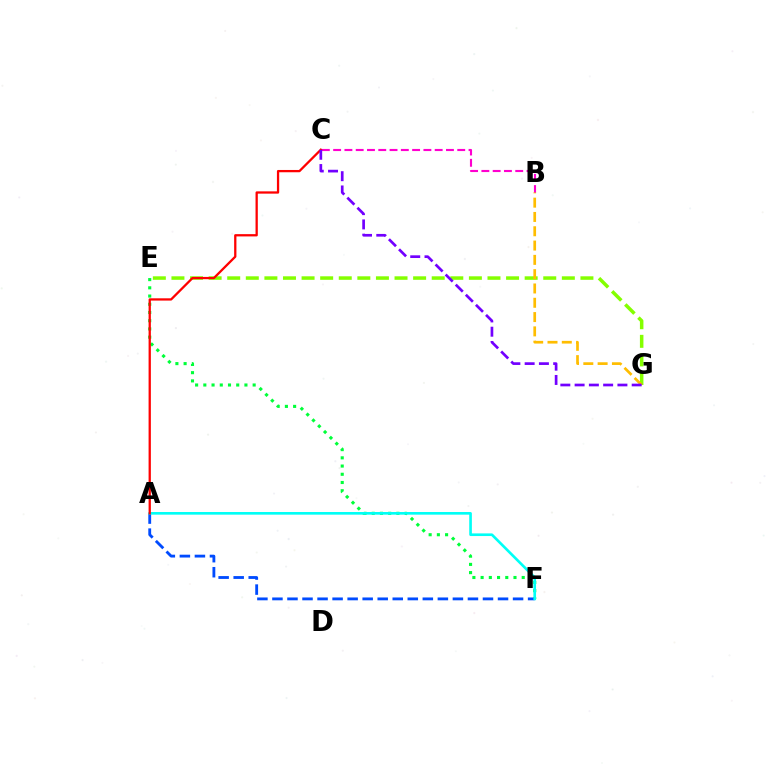{('E', 'G'): [{'color': '#84ff00', 'line_style': 'dashed', 'thickness': 2.53}], ('B', 'C'): [{'color': '#ff00cf', 'line_style': 'dashed', 'thickness': 1.53}], ('B', 'G'): [{'color': '#ffbd00', 'line_style': 'dashed', 'thickness': 1.94}], ('E', 'F'): [{'color': '#00ff39', 'line_style': 'dotted', 'thickness': 2.23}], ('A', 'F'): [{'color': '#004bff', 'line_style': 'dashed', 'thickness': 2.04}, {'color': '#00fff6', 'line_style': 'solid', 'thickness': 1.9}], ('A', 'C'): [{'color': '#ff0000', 'line_style': 'solid', 'thickness': 1.64}], ('C', 'G'): [{'color': '#7200ff', 'line_style': 'dashed', 'thickness': 1.94}]}